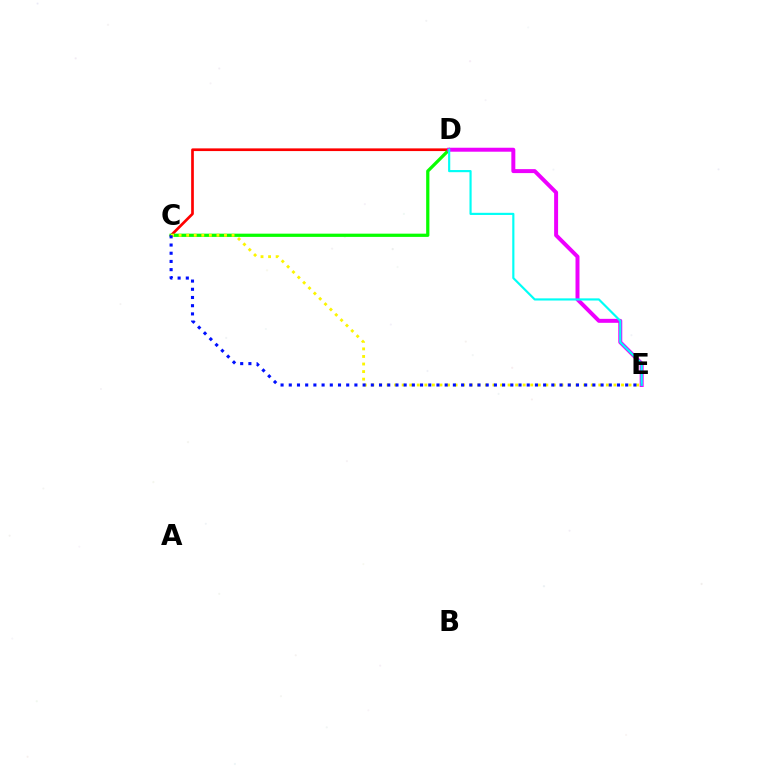{('C', 'D'): [{'color': '#ff0000', 'line_style': 'solid', 'thickness': 1.94}, {'color': '#08ff00', 'line_style': 'solid', 'thickness': 2.33}], ('D', 'E'): [{'color': '#ee00ff', 'line_style': 'solid', 'thickness': 2.86}, {'color': '#00fff6', 'line_style': 'solid', 'thickness': 1.56}], ('C', 'E'): [{'color': '#fcf500', 'line_style': 'dotted', 'thickness': 2.06}, {'color': '#0010ff', 'line_style': 'dotted', 'thickness': 2.23}]}